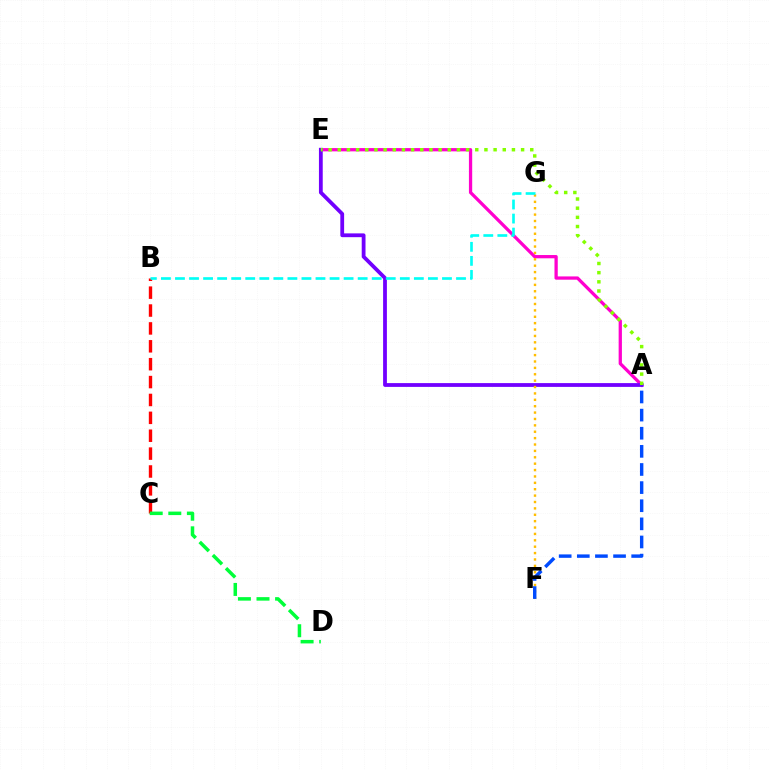{('A', 'E'): [{'color': '#ff00cf', 'line_style': 'solid', 'thickness': 2.36}, {'color': '#7200ff', 'line_style': 'solid', 'thickness': 2.73}, {'color': '#84ff00', 'line_style': 'dotted', 'thickness': 2.49}], ('B', 'C'): [{'color': '#ff0000', 'line_style': 'dashed', 'thickness': 2.43}], ('F', 'G'): [{'color': '#ffbd00', 'line_style': 'dotted', 'thickness': 1.74}], ('C', 'D'): [{'color': '#00ff39', 'line_style': 'dashed', 'thickness': 2.53}], ('A', 'F'): [{'color': '#004bff', 'line_style': 'dashed', 'thickness': 2.46}], ('B', 'G'): [{'color': '#00fff6', 'line_style': 'dashed', 'thickness': 1.91}]}